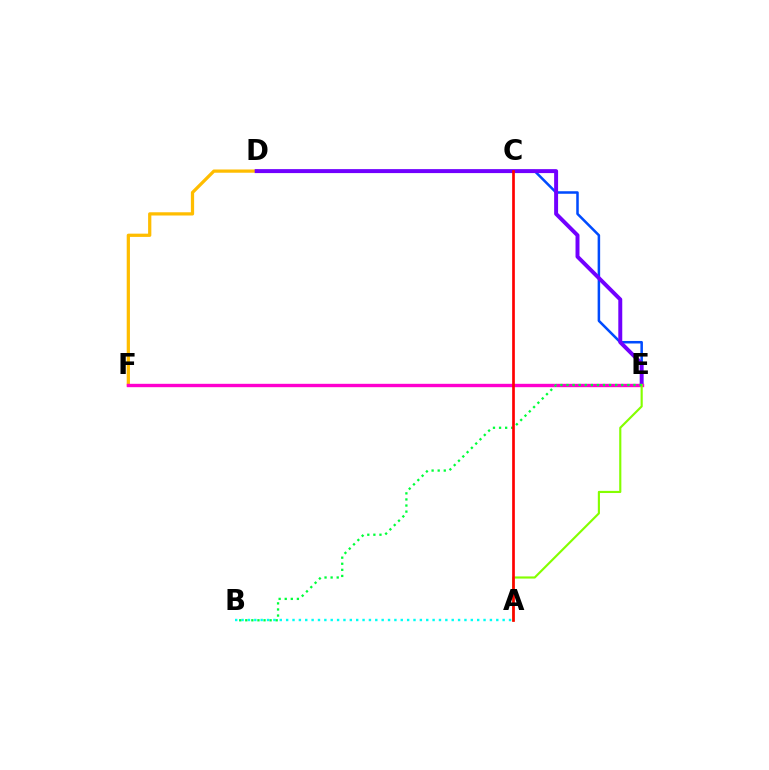{('D', 'F'): [{'color': '#ffbd00', 'line_style': 'solid', 'thickness': 2.33}], ('D', 'E'): [{'color': '#004bff', 'line_style': 'solid', 'thickness': 1.82}, {'color': '#7200ff', 'line_style': 'solid', 'thickness': 2.84}], ('A', 'B'): [{'color': '#00fff6', 'line_style': 'dotted', 'thickness': 1.73}], ('E', 'F'): [{'color': '#ff00cf', 'line_style': 'solid', 'thickness': 2.43}], ('A', 'E'): [{'color': '#84ff00', 'line_style': 'solid', 'thickness': 1.55}], ('B', 'E'): [{'color': '#00ff39', 'line_style': 'dotted', 'thickness': 1.65}], ('A', 'C'): [{'color': '#ff0000', 'line_style': 'solid', 'thickness': 1.94}]}